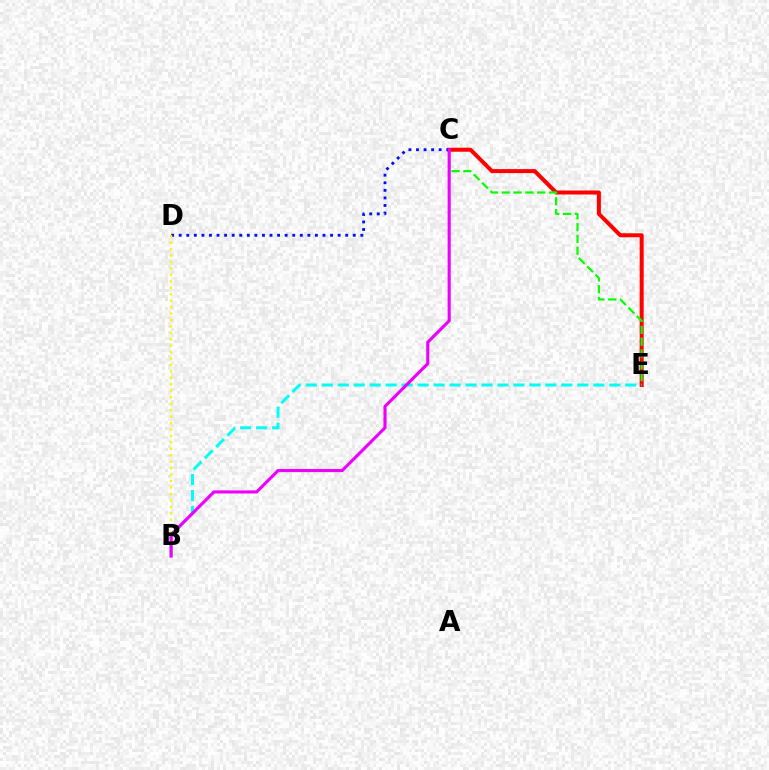{('C', 'E'): [{'color': '#ff0000', 'line_style': 'solid', 'thickness': 2.88}, {'color': '#08ff00', 'line_style': 'dashed', 'thickness': 1.61}], ('C', 'D'): [{'color': '#0010ff', 'line_style': 'dotted', 'thickness': 2.06}], ('B', 'E'): [{'color': '#00fff6', 'line_style': 'dashed', 'thickness': 2.17}], ('B', 'D'): [{'color': '#fcf500', 'line_style': 'dotted', 'thickness': 1.75}], ('B', 'C'): [{'color': '#ee00ff', 'line_style': 'solid', 'thickness': 2.25}]}